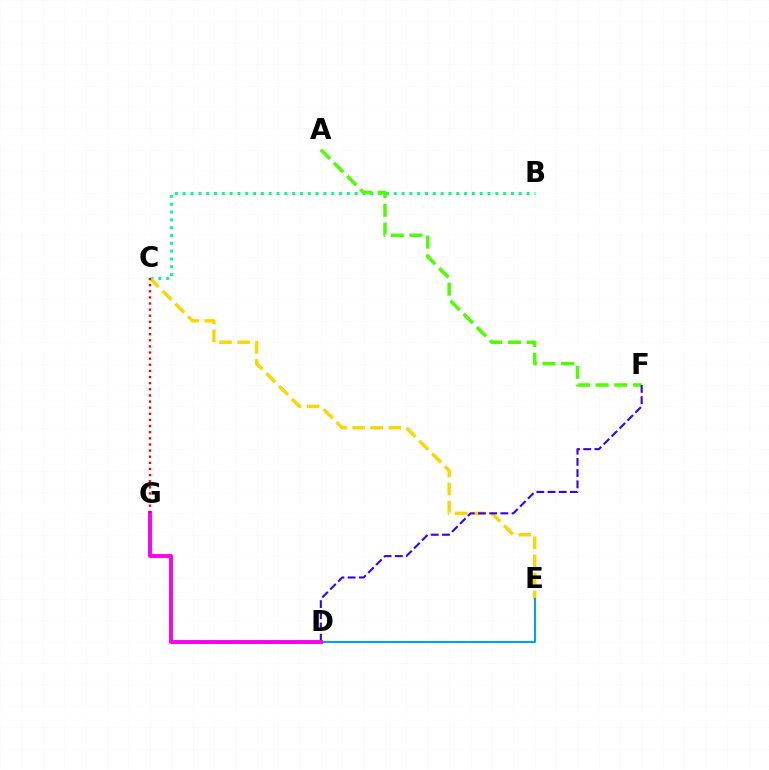{('B', 'C'): [{'color': '#00ff86', 'line_style': 'dotted', 'thickness': 2.12}], ('C', 'E'): [{'color': '#ffd500', 'line_style': 'dashed', 'thickness': 2.46}], ('A', 'F'): [{'color': '#4fff00', 'line_style': 'dashed', 'thickness': 2.53}], ('D', 'F'): [{'color': '#3700ff', 'line_style': 'dashed', 'thickness': 1.52}], ('D', 'E'): [{'color': '#009eff', 'line_style': 'solid', 'thickness': 1.51}], ('D', 'G'): [{'color': '#ff00ed', 'line_style': 'solid', 'thickness': 2.82}], ('C', 'G'): [{'color': '#ff0000', 'line_style': 'dotted', 'thickness': 1.66}]}